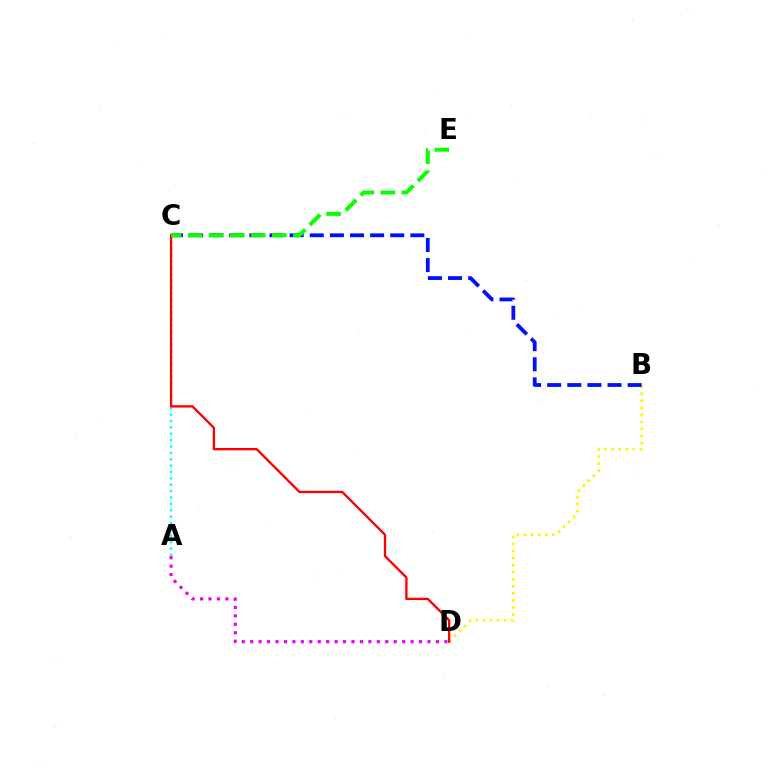{('B', 'D'): [{'color': '#fcf500', 'line_style': 'dotted', 'thickness': 1.91}], ('A', 'C'): [{'color': '#00fff6', 'line_style': 'dotted', 'thickness': 1.73}], ('C', 'D'): [{'color': '#ff0000', 'line_style': 'solid', 'thickness': 1.68}], ('A', 'D'): [{'color': '#ee00ff', 'line_style': 'dotted', 'thickness': 2.29}], ('B', 'C'): [{'color': '#0010ff', 'line_style': 'dashed', 'thickness': 2.73}], ('C', 'E'): [{'color': '#08ff00', 'line_style': 'dashed', 'thickness': 2.86}]}